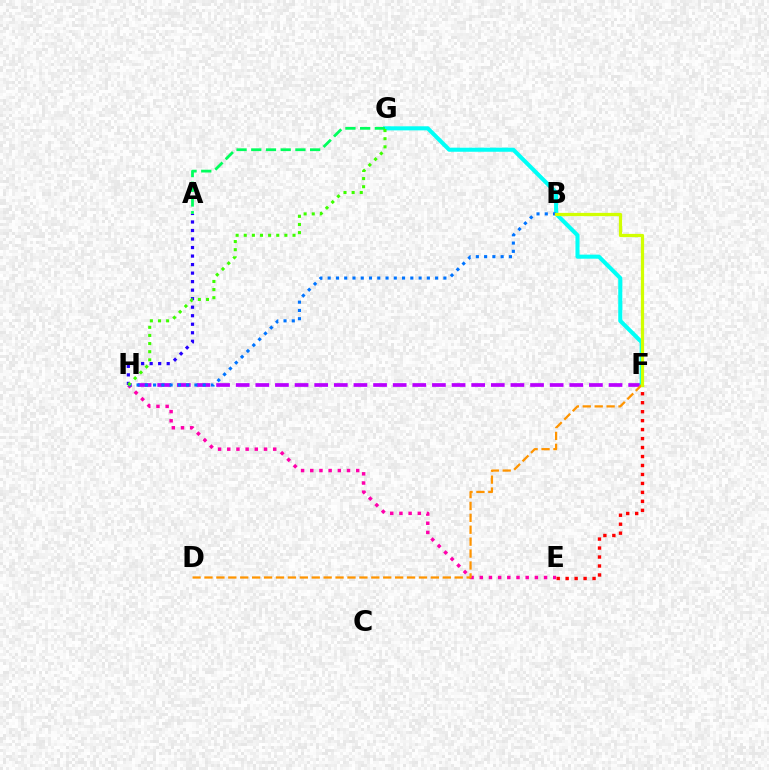{('F', 'H'): [{'color': '#b900ff', 'line_style': 'dashed', 'thickness': 2.67}], ('F', 'G'): [{'color': '#00fff6', 'line_style': 'solid', 'thickness': 2.93}], ('A', 'H'): [{'color': '#2500ff', 'line_style': 'dotted', 'thickness': 2.32}], ('A', 'G'): [{'color': '#00ff5c', 'line_style': 'dashed', 'thickness': 2.0}], ('E', 'H'): [{'color': '#ff00ac', 'line_style': 'dotted', 'thickness': 2.5}], ('E', 'F'): [{'color': '#ff0000', 'line_style': 'dotted', 'thickness': 2.44}], ('B', 'H'): [{'color': '#0074ff', 'line_style': 'dotted', 'thickness': 2.25}], ('D', 'F'): [{'color': '#ff9400', 'line_style': 'dashed', 'thickness': 1.62}], ('B', 'F'): [{'color': '#d1ff00', 'line_style': 'solid', 'thickness': 2.33}], ('G', 'H'): [{'color': '#3dff00', 'line_style': 'dotted', 'thickness': 2.21}]}